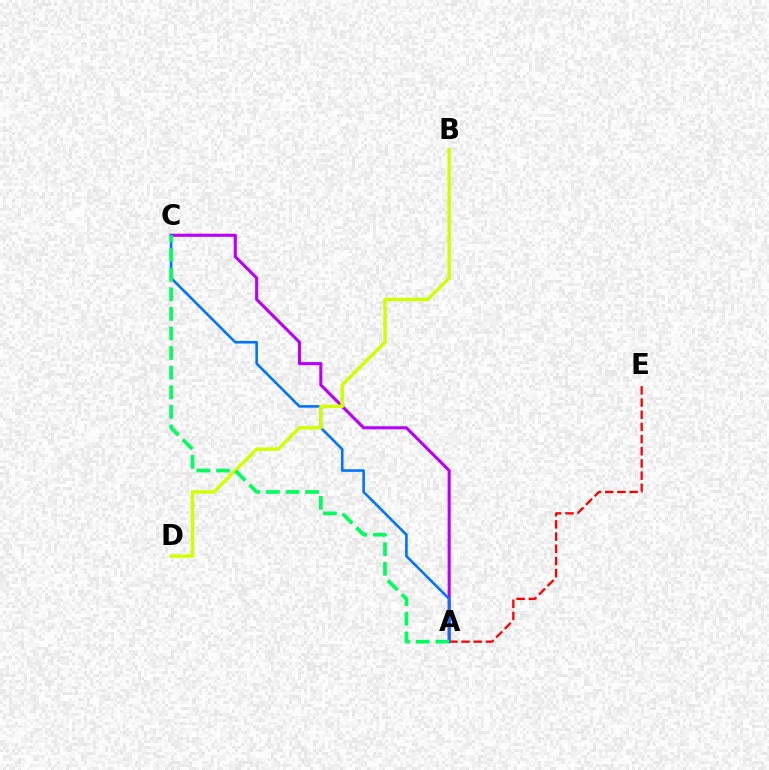{('A', 'C'): [{'color': '#b900ff', 'line_style': 'solid', 'thickness': 2.22}, {'color': '#0074ff', 'line_style': 'solid', 'thickness': 1.86}, {'color': '#00ff5c', 'line_style': 'dashed', 'thickness': 2.66}], ('A', 'E'): [{'color': '#ff0000', 'line_style': 'dashed', 'thickness': 1.65}], ('B', 'D'): [{'color': '#d1ff00', 'line_style': 'solid', 'thickness': 2.45}]}